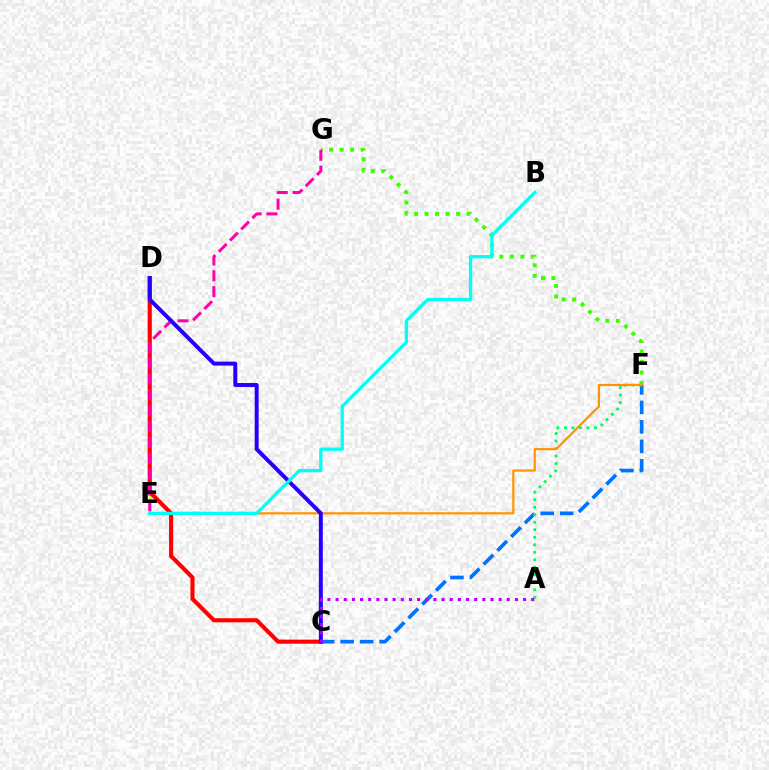{('D', 'E'): [{'color': '#d1ff00', 'line_style': 'solid', 'thickness': 1.87}], ('F', 'G'): [{'color': '#3dff00', 'line_style': 'dotted', 'thickness': 2.85}], ('C', 'F'): [{'color': '#0074ff', 'line_style': 'dashed', 'thickness': 2.65}], ('C', 'D'): [{'color': '#ff0000', 'line_style': 'solid', 'thickness': 2.94}, {'color': '#2500ff', 'line_style': 'solid', 'thickness': 2.85}], ('E', 'G'): [{'color': '#ff00ac', 'line_style': 'dashed', 'thickness': 2.15}], ('A', 'F'): [{'color': '#00ff5c', 'line_style': 'dotted', 'thickness': 2.04}], ('E', 'F'): [{'color': '#ff9400', 'line_style': 'solid', 'thickness': 1.6}], ('A', 'C'): [{'color': '#b900ff', 'line_style': 'dotted', 'thickness': 2.21}], ('B', 'E'): [{'color': '#00fff6', 'line_style': 'solid', 'thickness': 2.35}]}